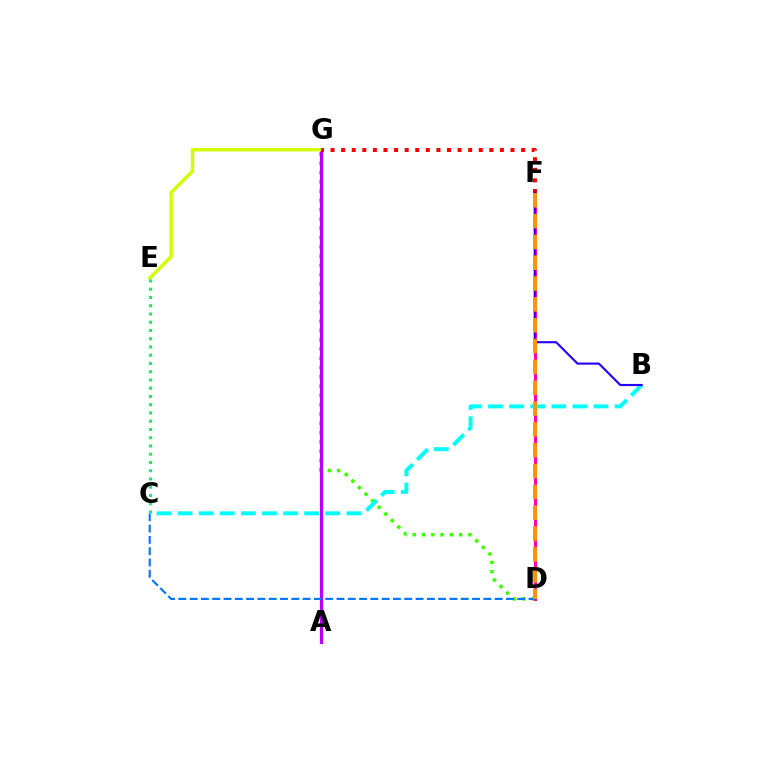{('D', 'G'): [{'color': '#3dff00', 'line_style': 'dotted', 'thickness': 2.52}], ('A', 'G'): [{'color': '#b900ff', 'line_style': 'solid', 'thickness': 2.31}], ('D', 'F'): [{'color': '#ff00ac', 'line_style': 'solid', 'thickness': 2.18}, {'color': '#ff9400', 'line_style': 'dashed', 'thickness': 2.83}], ('E', 'G'): [{'color': '#d1ff00', 'line_style': 'solid', 'thickness': 2.45}], ('C', 'D'): [{'color': '#0074ff', 'line_style': 'dashed', 'thickness': 1.53}], ('B', 'C'): [{'color': '#00fff6', 'line_style': 'dashed', 'thickness': 2.87}], ('F', 'G'): [{'color': '#ff0000', 'line_style': 'dotted', 'thickness': 2.88}], ('C', 'E'): [{'color': '#00ff5c', 'line_style': 'dotted', 'thickness': 2.24}], ('B', 'F'): [{'color': '#2500ff', 'line_style': 'solid', 'thickness': 1.54}]}